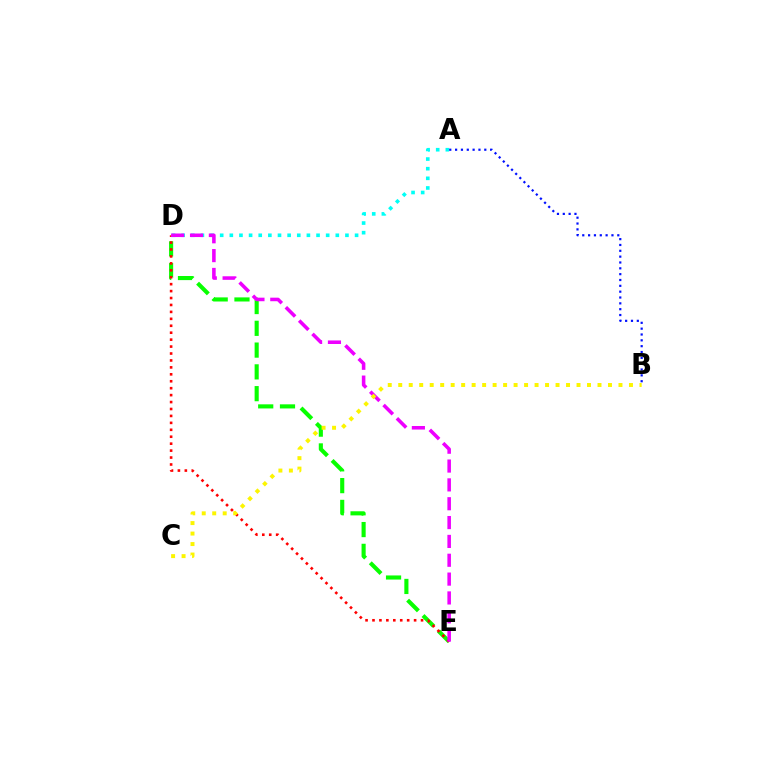{('D', 'E'): [{'color': '#08ff00', 'line_style': 'dashed', 'thickness': 2.96}, {'color': '#ff0000', 'line_style': 'dotted', 'thickness': 1.88}, {'color': '#ee00ff', 'line_style': 'dashed', 'thickness': 2.56}], ('A', 'D'): [{'color': '#00fff6', 'line_style': 'dotted', 'thickness': 2.62}], ('B', 'C'): [{'color': '#fcf500', 'line_style': 'dotted', 'thickness': 2.85}], ('A', 'B'): [{'color': '#0010ff', 'line_style': 'dotted', 'thickness': 1.59}]}